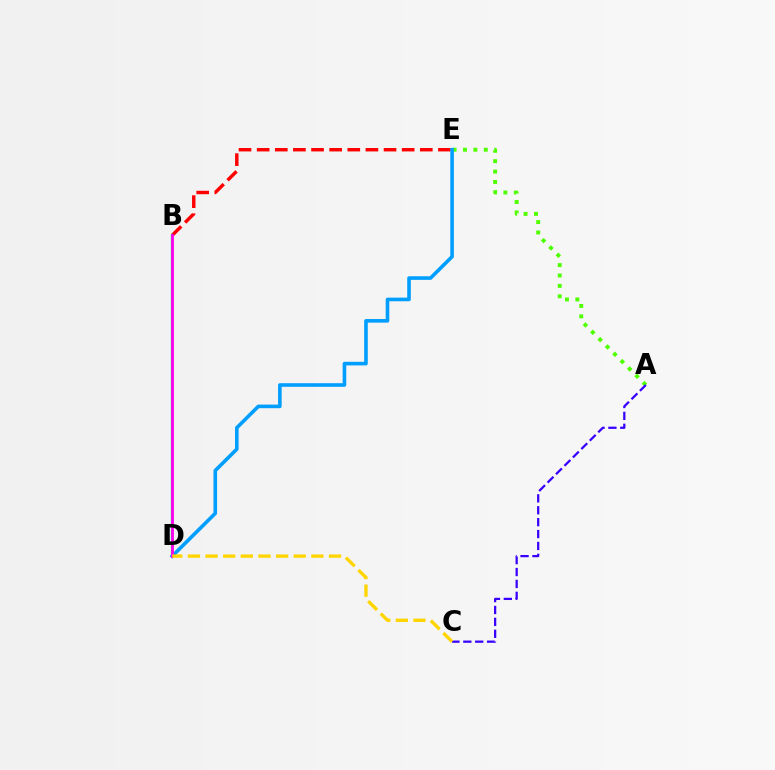{('A', 'E'): [{'color': '#4fff00', 'line_style': 'dotted', 'thickness': 2.82}], ('B', 'E'): [{'color': '#ff0000', 'line_style': 'dashed', 'thickness': 2.46}], ('B', 'D'): [{'color': '#00ff86', 'line_style': 'solid', 'thickness': 1.68}, {'color': '#ff00ed', 'line_style': 'solid', 'thickness': 2.03}], ('D', 'E'): [{'color': '#009eff', 'line_style': 'solid', 'thickness': 2.6}], ('A', 'C'): [{'color': '#3700ff', 'line_style': 'dashed', 'thickness': 1.62}], ('C', 'D'): [{'color': '#ffd500', 'line_style': 'dashed', 'thickness': 2.4}]}